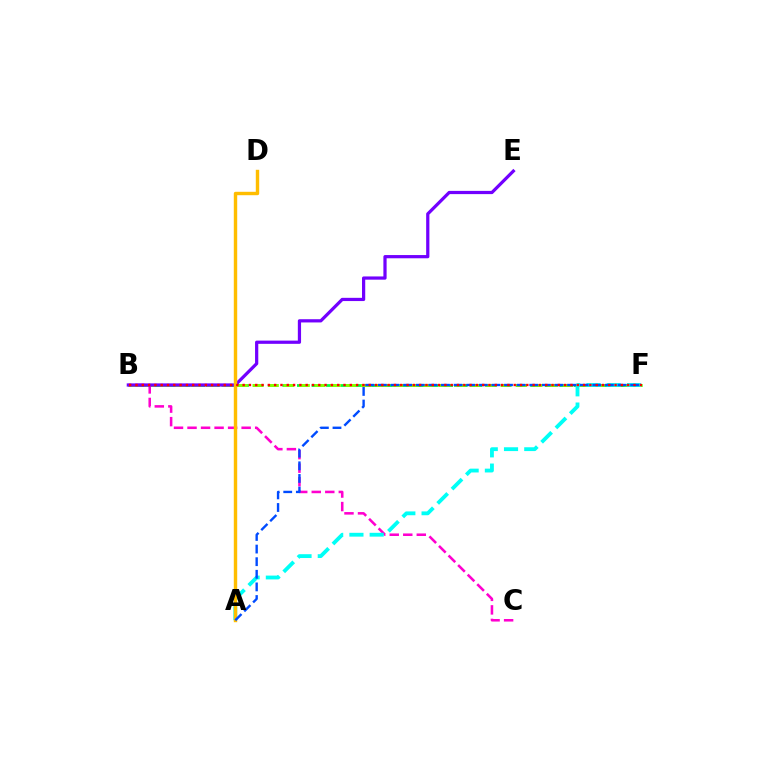{('B', 'F'): [{'color': '#00ff39', 'line_style': 'dashed', 'thickness': 1.98}, {'color': '#84ff00', 'line_style': 'dashed', 'thickness': 2.11}, {'color': '#ff0000', 'line_style': 'dotted', 'thickness': 1.71}], ('B', 'C'): [{'color': '#ff00cf', 'line_style': 'dashed', 'thickness': 1.84}], ('B', 'E'): [{'color': '#7200ff', 'line_style': 'solid', 'thickness': 2.32}], ('A', 'F'): [{'color': '#00fff6', 'line_style': 'dashed', 'thickness': 2.75}, {'color': '#004bff', 'line_style': 'dashed', 'thickness': 1.71}], ('A', 'D'): [{'color': '#ffbd00', 'line_style': 'solid', 'thickness': 2.46}]}